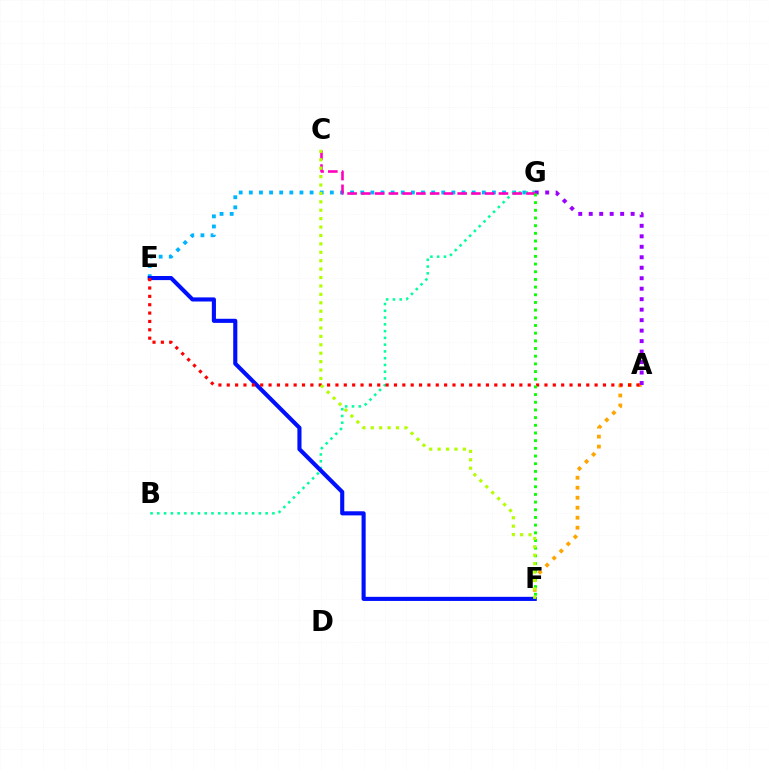{('E', 'G'): [{'color': '#00b5ff', 'line_style': 'dotted', 'thickness': 2.75}], ('A', 'F'): [{'color': '#ffa500', 'line_style': 'dotted', 'thickness': 2.72}], ('B', 'G'): [{'color': '#00ff9d', 'line_style': 'dotted', 'thickness': 1.84}], ('A', 'G'): [{'color': '#9b00ff', 'line_style': 'dotted', 'thickness': 2.85}], ('E', 'F'): [{'color': '#0010ff', 'line_style': 'solid', 'thickness': 2.96}], ('A', 'E'): [{'color': '#ff0000', 'line_style': 'dotted', 'thickness': 2.27}], ('C', 'G'): [{'color': '#ff00bd', 'line_style': 'dashed', 'thickness': 1.87}], ('F', 'G'): [{'color': '#08ff00', 'line_style': 'dotted', 'thickness': 2.09}], ('C', 'F'): [{'color': '#b3ff00', 'line_style': 'dotted', 'thickness': 2.29}]}